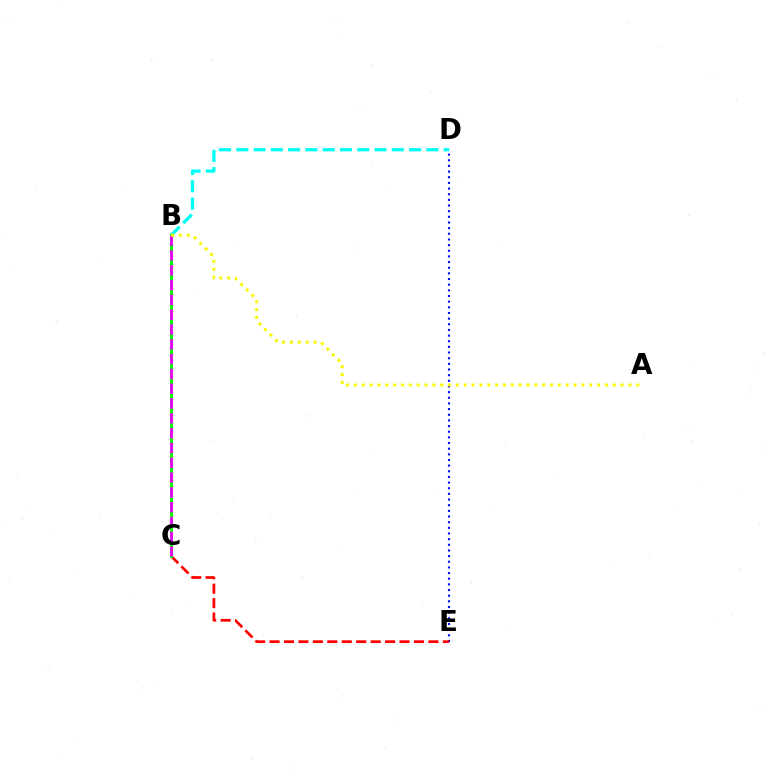{('D', 'E'): [{'color': '#0010ff', 'line_style': 'dotted', 'thickness': 1.54}], ('B', 'D'): [{'color': '#00fff6', 'line_style': 'dashed', 'thickness': 2.35}], ('C', 'E'): [{'color': '#ff0000', 'line_style': 'dashed', 'thickness': 1.96}], ('B', 'C'): [{'color': '#08ff00', 'line_style': 'solid', 'thickness': 2.2}, {'color': '#ee00ff', 'line_style': 'dashed', 'thickness': 2.01}], ('A', 'B'): [{'color': '#fcf500', 'line_style': 'dotted', 'thickness': 2.13}]}